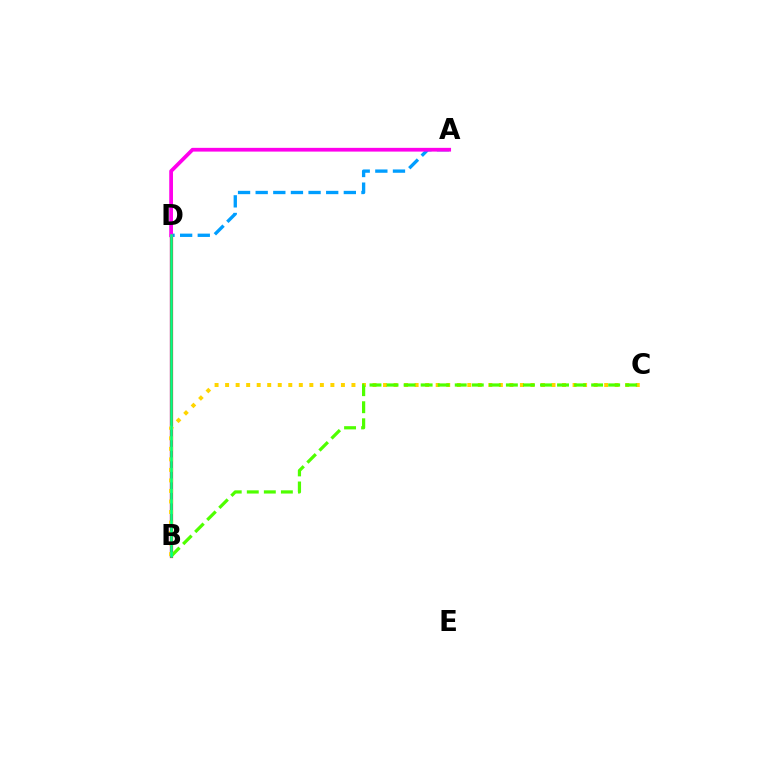{('A', 'D'): [{'color': '#009eff', 'line_style': 'dashed', 'thickness': 2.4}, {'color': '#ff00ed', 'line_style': 'solid', 'thickness': 2.7}], ('B', 'D'): [{'color': '#3700ff', 'line_style': 'solid', 'thickness': 1.55}, {'color': '#ff0000', 'line_style': 'solid', 'thickness': 2.3}, {'color': '#00ff86', 'line_style': 'solid', 'thickness': 1.84}], ('B', 'C'): [{'color': '#ffd500', 'line_style': 'dotted', 'thickness': 2.86}, {'color': '#4fff00', 'line_style': 'dashed', 'thickness': 2.32}]}